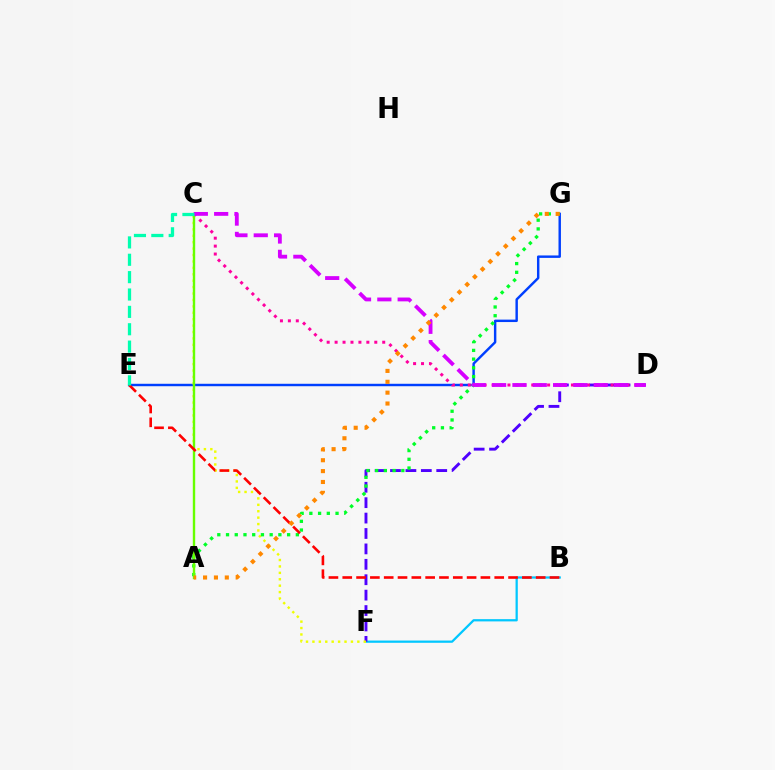{('B', 'F'): [{'color': '#00c7ff', 'line_style': 'solid', 'thickness': 1.62}], ('D', 'F'): [{'color': '#4f00ff', 'line_style': 'dashed', 'thickness': 2.09}], ('E', 'G'): [{'color': '#003fff', 'line_style': 'solid', 'thickness': 1.75}], ('C', 'F'): [{'color': '#eeff00', 'line_style': 'dotted', 'thickness': 1.74}], ('A', 'G'): [{'color': '#00ff27', 'line_style': 'dotted', 'thickness': 2.37}, {'color': '#ff8800', 'line_style': 'dotted', 'thickness': 2.95}], ('C', 'D'): [{'color': '#ff00a0', 'line_style': 'dotted', 'thickness': 2.16}, {'color': '#d600ff', 'line_style': 'dashed', 'thickness': 2.76}], ('A', 'C'): [{'color': '#66ff00', 'line_style': 'solid', 'thickness': 1.72}], ('B', 'E'): [{'color': '#ff0000', 'line_style': 'dashed', 'thickness': 1.88}], ('C', 'E'): [{'color': '#00ffaf', 'line_style': 'dashed', 'thickness': 2.36}]}